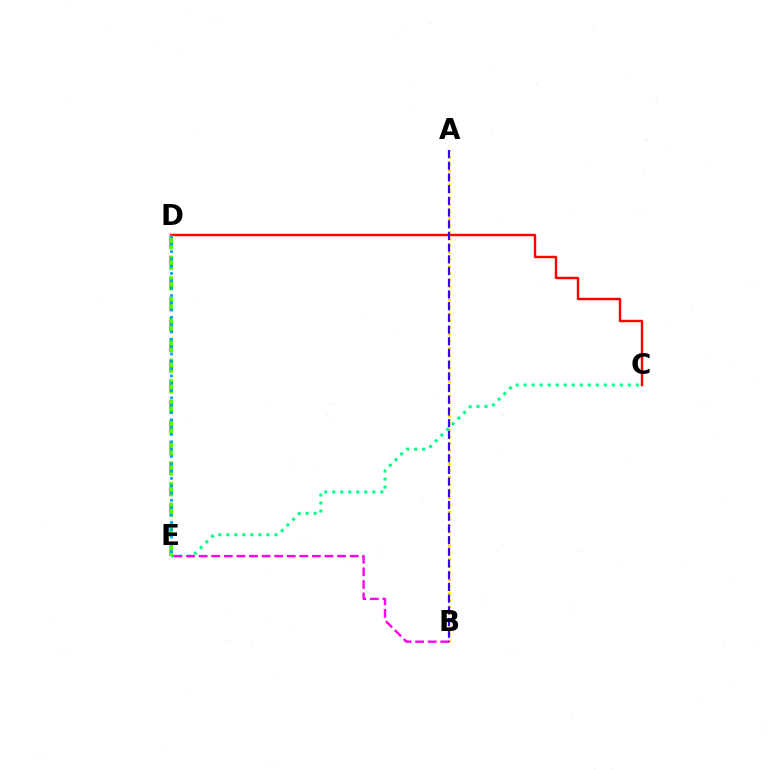{('C', 'D'): [{'color': '#ff0000', 'line_style': 'solid', 'thickness': 1.75}], ('A', 'B'): [{'color': '#ffd500', 'line_style': 'dotted', 'thickness': 1.85}, {'color': '#3700ff', 'line_style': 'dashed', 'thickness': 1.59}], ('C', 'E'): [{'color': '#00ff86', 'line_style': 'dotted', 'thickness': 2.18}], ('B', 'E'): [{'color': '#ff00ed', 'line_style': 'dashed', 'thickness': 1.71}], ('D', 'E'): [{'color': '#4fff00', 'line_style': 'dashed', 'thickness': 2.8}, {'color': '#009eff', 'line_style': 'dotted', 'thickness': 1.99}]}